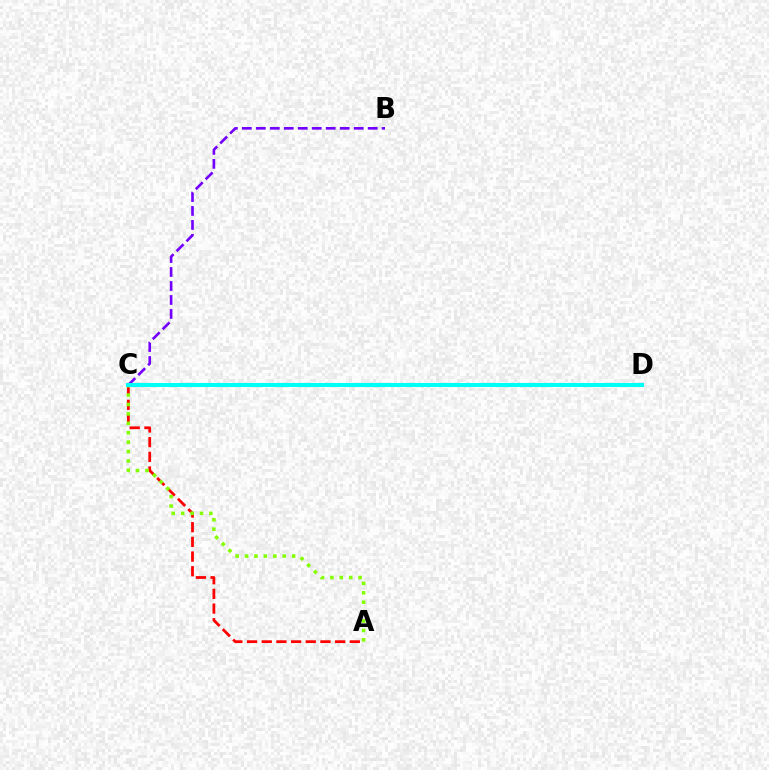{('A', 'C'): [{'color': '#ff0000', 'line_style': 'dashed', 'thickness': 1.99}, {'color': '#84ff00', 'line_style': 'dotted', 'thickness': 2.56}], ('B', 'C'): [{'color': '#7200ff', 'line_style': 'dashed', 'thickness': 1.9}], ('C', 'D'): [{'color': '#00fff6', 'line_style': 'solid', 'thickness': 2.94}]}